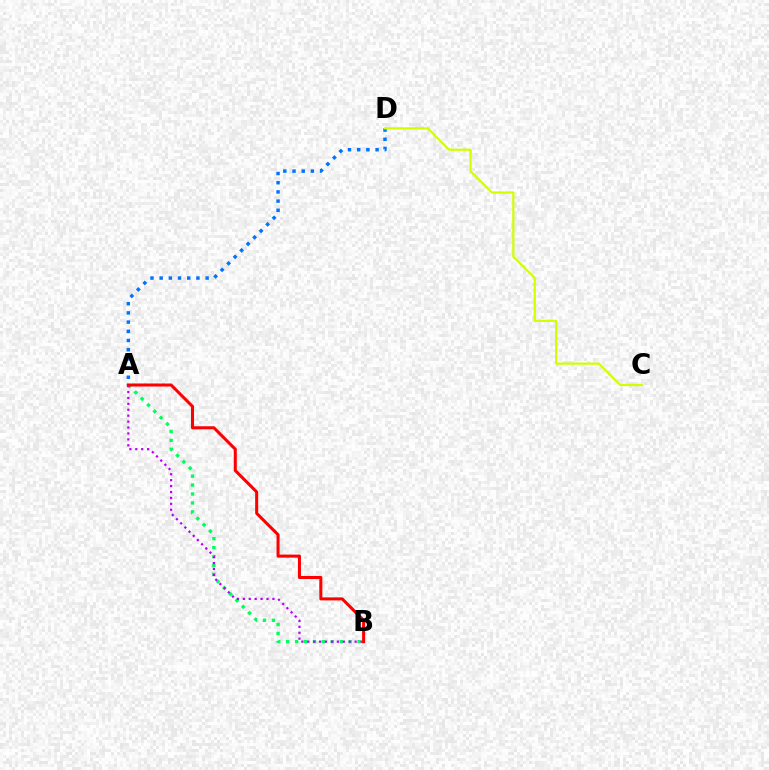{('A', 'D'): [{'color': '#0074ff', 'line_style': 'dotted', 'thickness': 2.5}], ('A', 'B'): [{'color': '#00ff5c', 'line_style': 'dotted', 'thickness': 2.43}, {'color': '#b900ff', 'line_style': 'dotted', 'thickness': 1.61}, {'color': '#ff0000', 'line_style': 'solid', 'thickness': 2.19}], ('C', 'D'): [{'color': '#d1ff00', 'line_style': 'solid', 'thickness': 1.6}]}